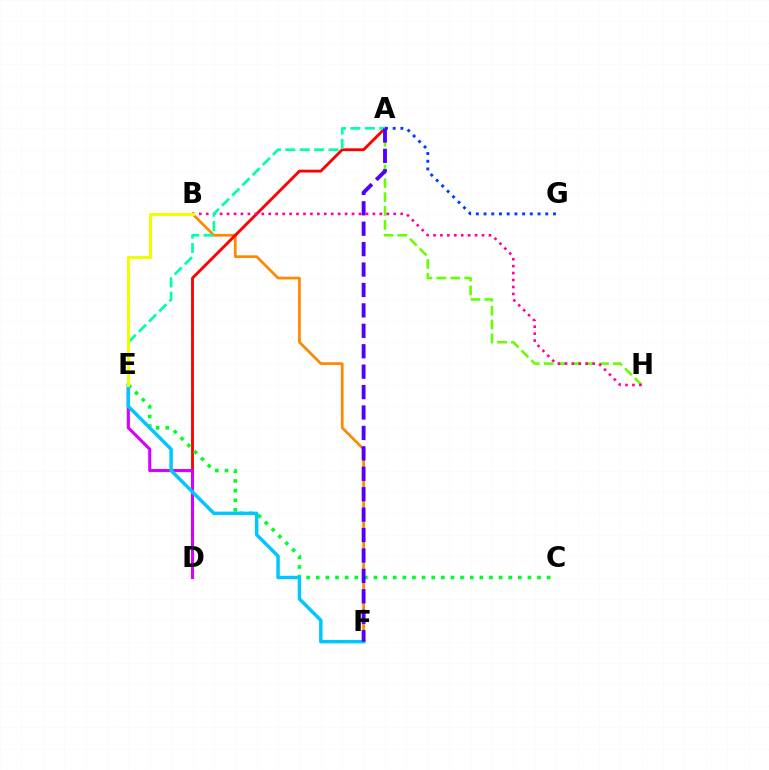{('B', 'F'): [{'color': '#ff8800', 'line_style': 'solid', 'thickness': 1.97}], ('A', 'H'): [{'color': '#66ff00', 'line_style': 'dashed', 'thickness': 1.88}], ('A', 'D'): [{'color': '#ff0000', 'line_style': 'solid', 'thickness': 2.06}], ('D', 'E'): [{'color': '#d600ff', 'line_style': 'solid', 'thickness': 2.22}], ('B', 'H'): [{'color': '#ff00a0', 'line_style': 'dotted', 'thickness': 1.89}], ('A', 'G'): [{'color': '#003fff', 'line_style': 'dotted', 'thickness': 2.1}], ('C', 'E'): [{'color': '#00ff27', 'line_style': 'dotted', 'thickness': 2.61}], ('E', 'F'): [{'color': '#00c7ff', 'line_style': 'solid', 'thickness': 2.5}], ('A', 'E'): [{'color': '#00ffaf', 'line_style': 'dashed', 'thickness': 1.96}], ('A', 'F'): [{'color': '#4f00ff', 'line_style': 'dashed', 'thickness': 2.77}], ('B', 'E'): [{'color': '#eeff00', 'line_style': 'solid', 'thickness': 2.2}]}